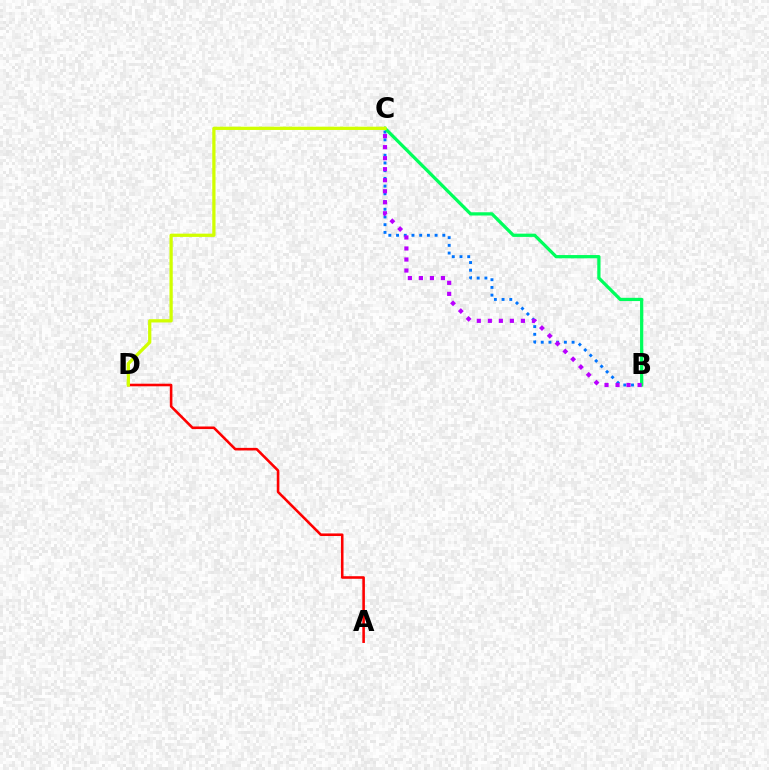{('B', 'C'): [{'color': '#0074ff', 'line_style': 'dotted', 'thickness': 2.1}, {'color': '#00ff5c', 'line_style': 'solid', 'thickness': 2.34}, {'color': '#b900ff', 'line_style': 'dotted', 'thickness': 2.99}], ('A', 'D'): [{'color': '#ff0000', 'line_style': 'solid', 'thickness': 1.86}], ('C', 'D'): [{'color': '#d1ff00', 'line_style': 'solid', 'thickness': 2.34}]}